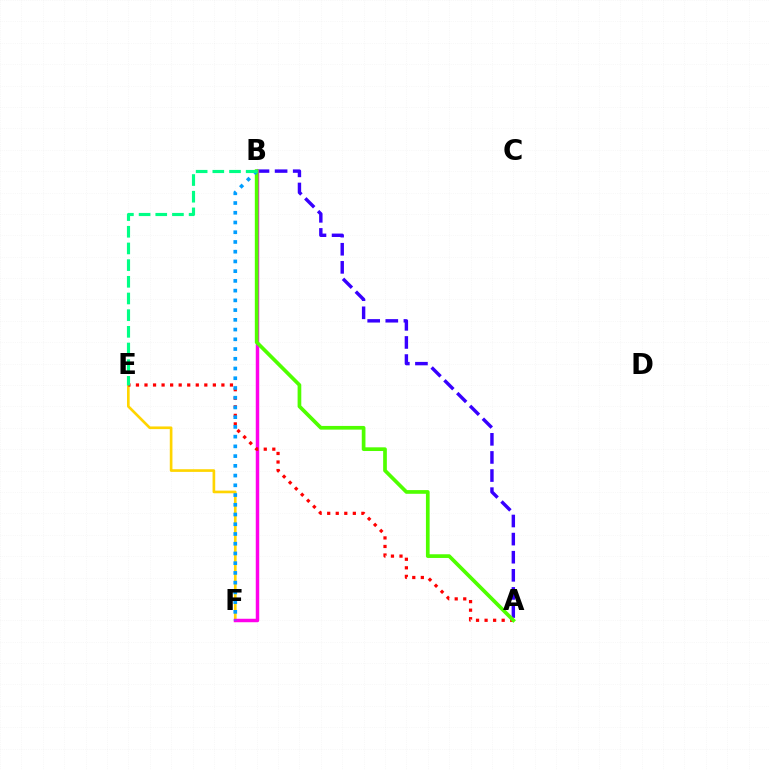{('A', 'B'): [{'color': '#3700ff', 'line_style': 'dashed', 'thickness': 2.46}, {'color': '#4fff00', 'line_style': 'solid', 'thickness': 2.66}], ('E', 'F'): [{'color': '#ffd500', 'line_style': 'solid', 'thickness': 1.92}], ('B', 'F'): [{'color': '#ff00ed', 'line_style': 'solid', 'thickness': 2.5}, {'color': '#009eff', 'line_style': 'dotted', 'thickness': 2.64}], ('A', 'E'): [{'color': '#ff0000', 'line_style': 'dotted', 'thickness': 2.32}], ('B', 'E'): [{'color': '#00ff86', 'line_style': 'dashed', 'thickness': 2.27}]}